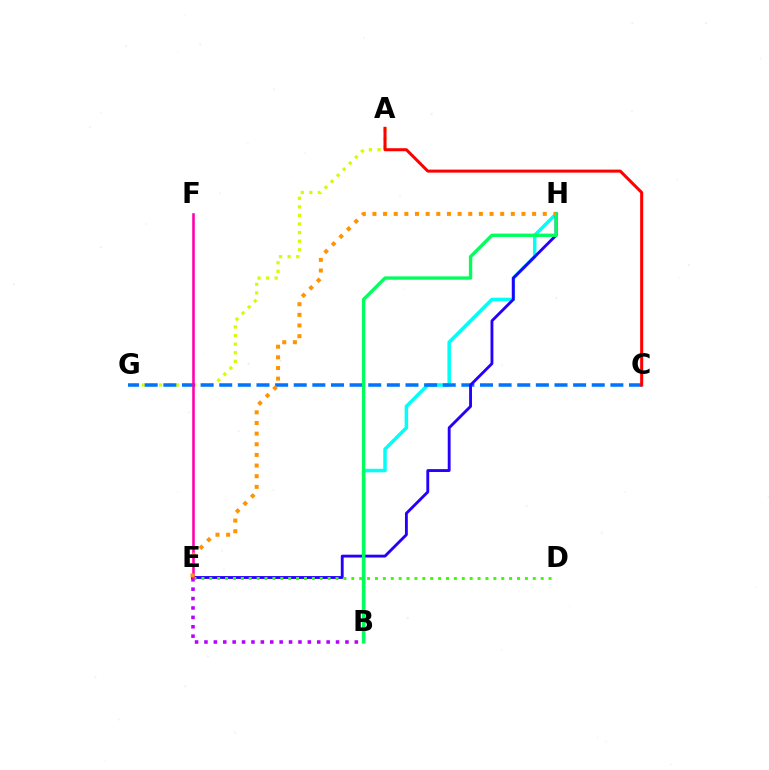{('A', 'G'): [{'color': '#d1ff00', 'line_style': 'dotted', 'thickness': 2.33}], ('B', 'H'): [{'color': '#00fff6', 'line_style': 'solid', 'thickness': 2.52}, {'color': '#00ff5c', 'line_style': 'solid', 'thickness': 2.41}], ('B', 'E'): [{'color': '#b900ff', 'line_style': 'dotted', 'thickness': 2.55}], ('C', 'G'): [{'color': '#0074ff', 'line_style': 'dashed', 'thickness': 2.53}], ('A', 'C'): [{'color': '#ff0000', 'line_style': 'solid', 'thickness': 2.18}], ('E', 'H'): [{'color': '#2500ff', 'line_style': 'solid', 'thickness': 2.06}, {'color': '#ff9400', 'line_style': 'dotted', 'thickness': 2.89}], ('D', 'E'): [{'color': '#3dff00', 'line_style': 'dotted', 'thickness': 2.14}], ('E', 'F'): [{'color': '#ff00ac', 'line_style': 'solid', 'thickness': 1.84}]}